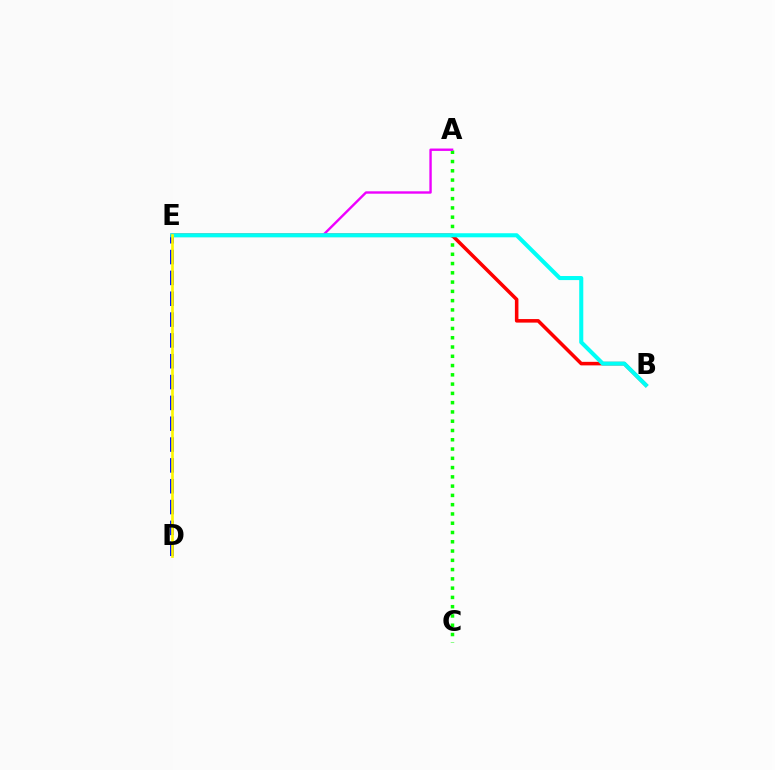{('A', 'C'): [{'color': '#08ff00', 'line_style': 'dotted', 'thickness': 2.52}], ('B', 'E'): [{'color': '#ff0000', 'line_style': 'solid', 'thickness': 2.55}, {'color': '#00fff6', 'line_style': 'solid', 'thickness': 2.93}], ('A', 'E'): [{'color': '#ee00ff', 'line_style': 'solid', 'thickness': 1.72}], ('D', 'E'): [{'color': '#0010ff', 'line_style': 'dashed', 'thickness': 2.83}, {'color': '#fcf500', 'line_style': 'solid', 'thickness': 1.91}]}